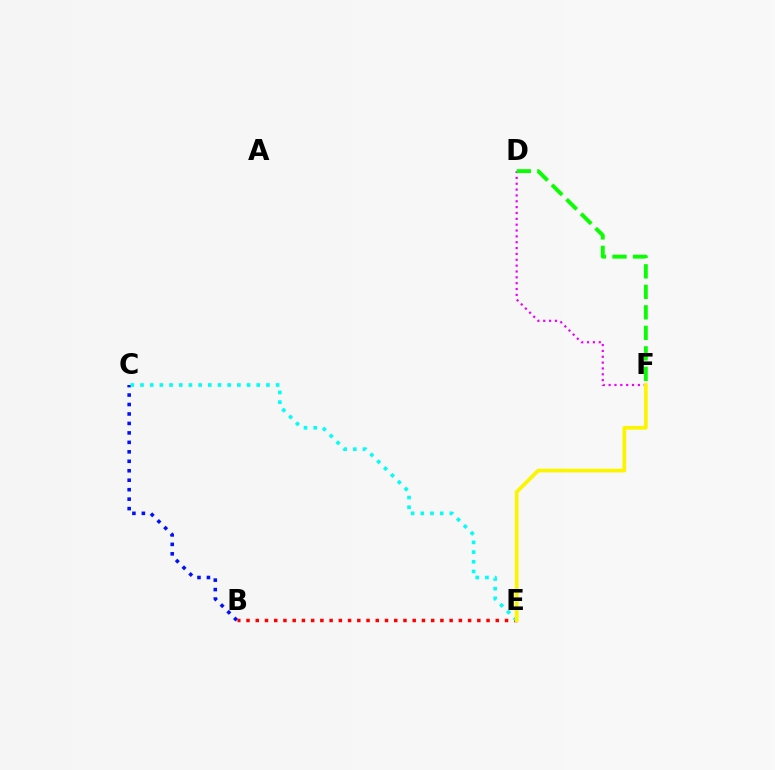{('B', 'C'): [{'color': '#0010ff', 'line_style': 'dotted', 'thickness': 2.57}], ('B', 'E'): [{'color': '#ff0000', 'line_style': 'dotted', 'thickness': 2.51}], ('C', 'E'): [{'color': '#00fff6', 'line_style': 'dotted', 'thickness': 2.63}], ('D', 'F'): [{'color': '#ee00ff', 'line_style': 'dotted', 'thickness': 1.59}, {'color': '#08ff00', 'line_style': 'dashed', 'thickness': 2.79}], ('E', 'F'): [{'color': '#fcf500', 'line_style': 'solid', 'thickness': 2.69}]}